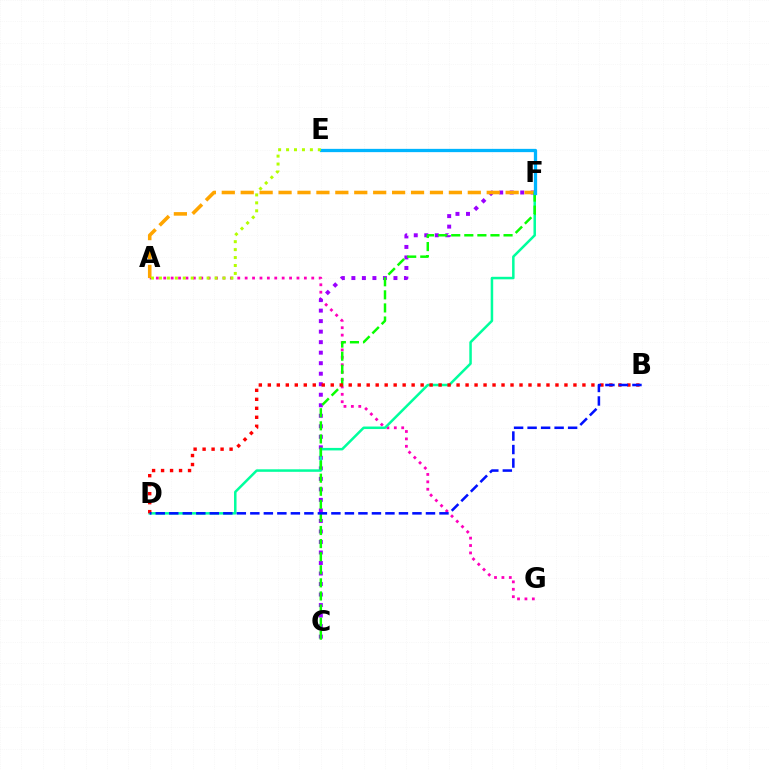{('A', 'G'): [{'color': '#ff00bd', 'line_style': 'dotted', 'thickness': 2.01}], ('C', 'F'): [{'color': '#9b00ff', 'line_style': 'dotted', 'thickness': 2.86}, {'color': '#08ff00', 'line_style': 'dashed', 'thickness': 1.78}], ('A', 'F'): [{'color': '#ffa500', 'line_style': 'dashed', 'thickness': 2.57}], ('D', 'F'): [{'color': '#00ff9d', 'line_style': 'solid', 'thickness': 1.81}], ('E', 'F'): [{'color': '#00b5ff', 'line_style': 'solid', 'thickness': 2.36}], ('A', 'E'): [{'color': '#b3ff00', 'line_style': 'dotted', 'thickness': 2.16}], ('B', 'D'): [{'color': '#ff0000', 'line_style': 'dotted', 'thickness': 2.44}, {'color': '#0010ff', 'line_style': 'dashed', 'thickness': 1.84}]}